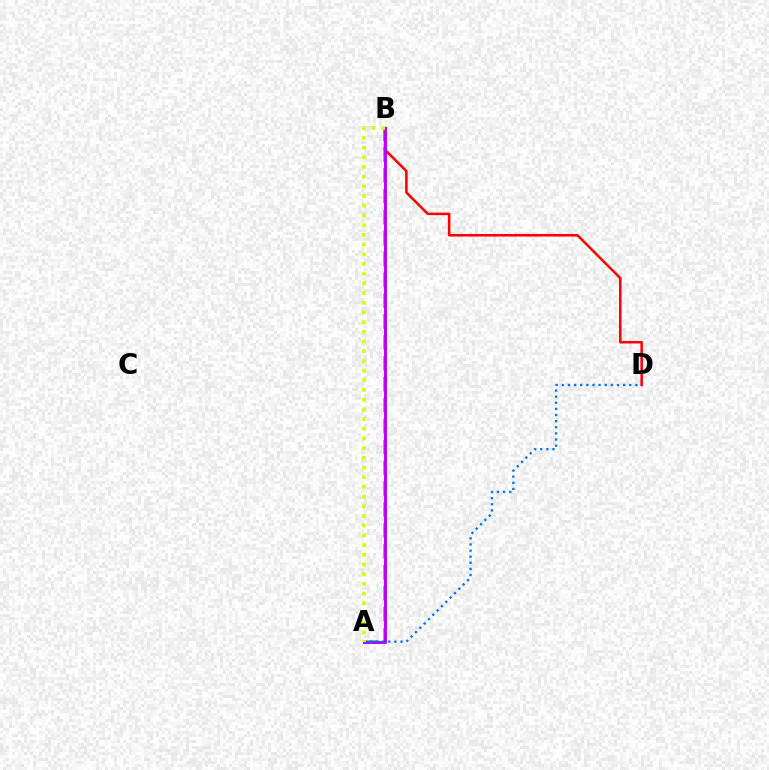{('A', 'B'): [{'color': '#00ff5c', 'line_style': 'dashed', 'thickness': 2.84}, {'color': '#b900ff', 'line_style': 'solid', 'thickness': 2.12}, {'color': '#d1ff00', 'line_style': 'dotted', 'thickness': 2.63}], ('B', 'D'): [{'color': '#ff0000', 'line_style': 'solid', 'thickness': 1.82}], ('A', 'D'): [{'color': '#0074ff', 'line_style': 'dotted', 'thickness': 1.66}]}